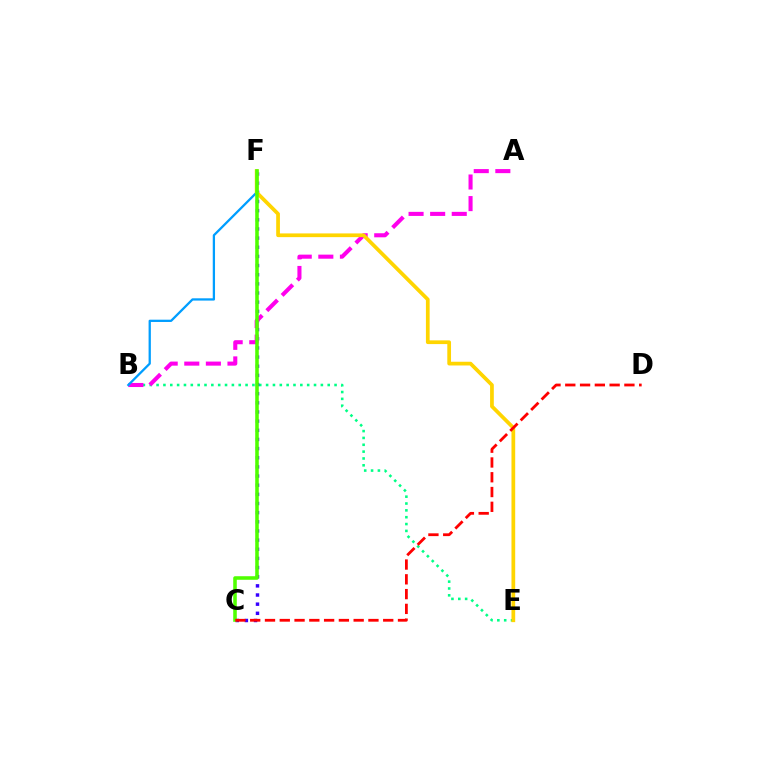{('B', 'E'): [{'color': '#00ff86', 'line_style': 'dotted', 'thickness': 1.86}], ('C', 'F'): [{'color': '#3700ff', 'line_style': 'dotted', 'thickness': 2.49}, {'color': '#4fff00', 'line_style': 'solid', 'thickness': 2.56}], ('A', 'B'): [{'color': '#ff00ed', 'line_style': 'dashed', 'thickness': 2.93}], ('B', 'F'): [{'color': '#009eff', 'line_style': 'solid', 'thickness': 1.64}], ('E', 'F'): [{'color': '#ffd500', 'line_style': 'solid', 'thickness': 2.68}], ('C', 'D'): [{'color': '#ff0000', 'line_style': 'dashed', 'thickness': 2.01}]}